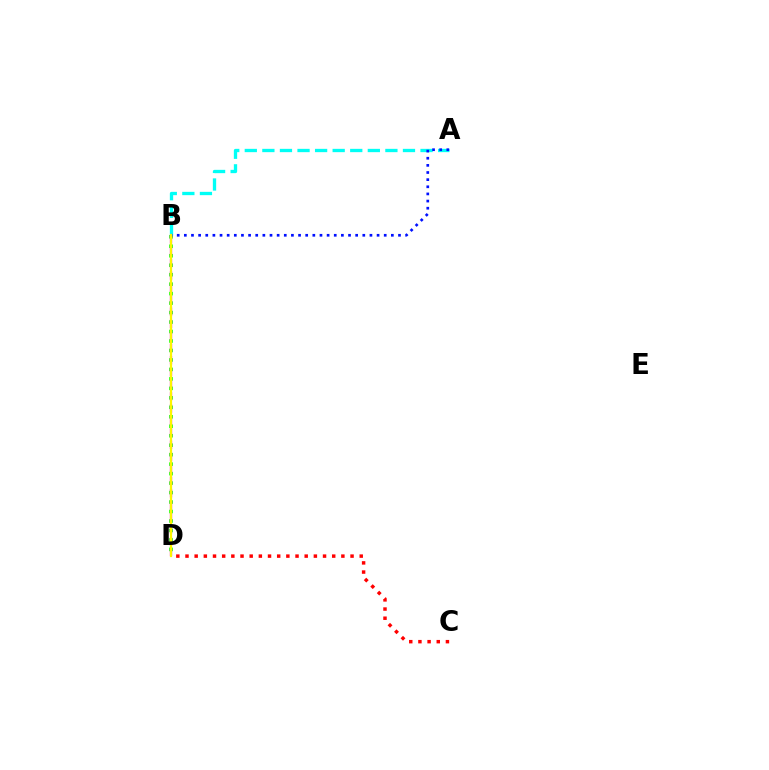{('C', 'D'): [{'color': '#ff0000', 'line_style': 'dotted', 'thickness': 2.49}], ('B', 'D'): [{'color': '#08ff00', 'line_style': 'dotted', 'thickness': 2.57}, {'color': '#ee00ff', 'line_style': 'dashed', 'thickness': 1.64}, {'color': '#fcf500', 'line_style': 'solid', 'thickness': 1.6}], ('A', 'B'): [{'color': '#00fff6', 'line_style': 'dashed', 'thickness': 2.39}, {'color': '#0010ff', 'line_style': 'dotted', 'thickness': 1.94}]}